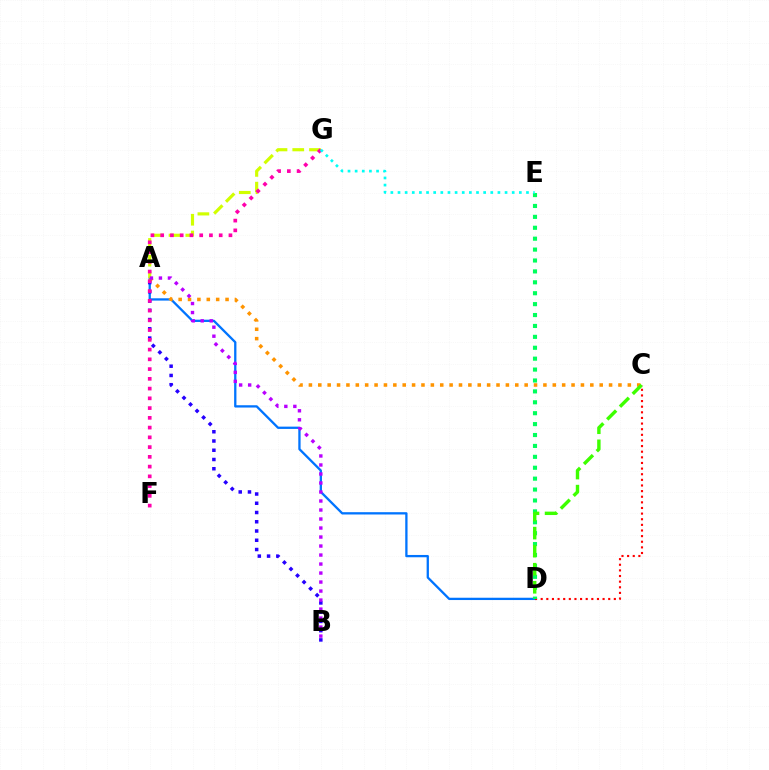{('A', 'D'): [{'color': '#0074ff', 'line_style': 'solid', 'thickness': 1.66}], ('C', 'D'): [{'color': '#ff0000', 'line_style': 'dotted', 'thickness': 1.53}, {'color': '#3dff00', 'line_style': 'dashed', 'thickness': 2.45}], ('A', 'G'): [{'color': '#d1ff00', 'line_style': 'dashed', 'thickness': 2.27}], ('A', 'C'): [{'color': '#ff9400', 'line_style': 'dotted', 'thickness': 2.55}], ('A', 'B'): [{'color': '#2500ff', 'line_style': 'dotted', 'thickness': 2.51}, {'color': '#b900ff', 'line_style': 'dotted', 'thickness': 2.45}], ('D', 'E'): [{'color': '#00ff5c', 'line_style': 'dotted', 'thickness': 2.96}], ('F', 'G'): [{'color': '#ff00ac', 'line_style': 'dotted', 'thickness': 2.65}], ('E', 'G'): [{'color': '#00fff6', 'line_style': 'dotted', 'thickness': 1.94}]}